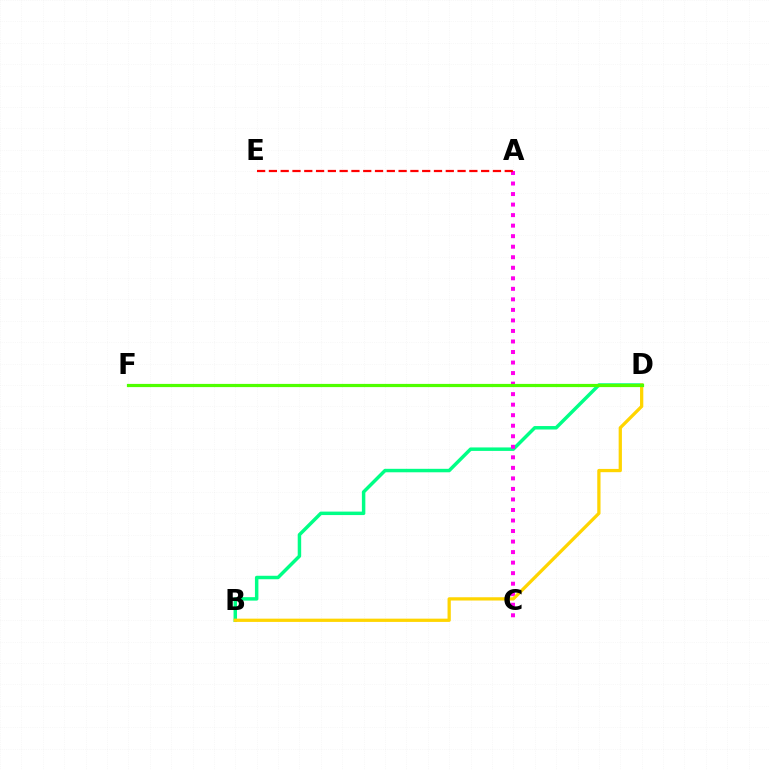{('D', 'F'): [{'color': '#3700ff', 'line_style': 'dashed', 'thickness': 2.11}, {'color': '#009eff', 'line_style': 'dashed', 'thickness': 2.08}, {'color': '#4fff00', 'line_style': 'solid', 'thickness': 2.31}], ('B', 'D'): [{'color': '#00ff86', 'line_style': 'solid', 'thickness': 2.5}, {'color': '#ffd500', 'line_style': 'solid', 'thickness': 2.35}], ('A', 'C'): [{'color': '#ff00ed', 'line_style': 'dotted', 'thickness': 2.86}], ('A', 'E'): [{'color': '#ff0000', 'line_style': 'dashed', 'thickness': 1.6}]}